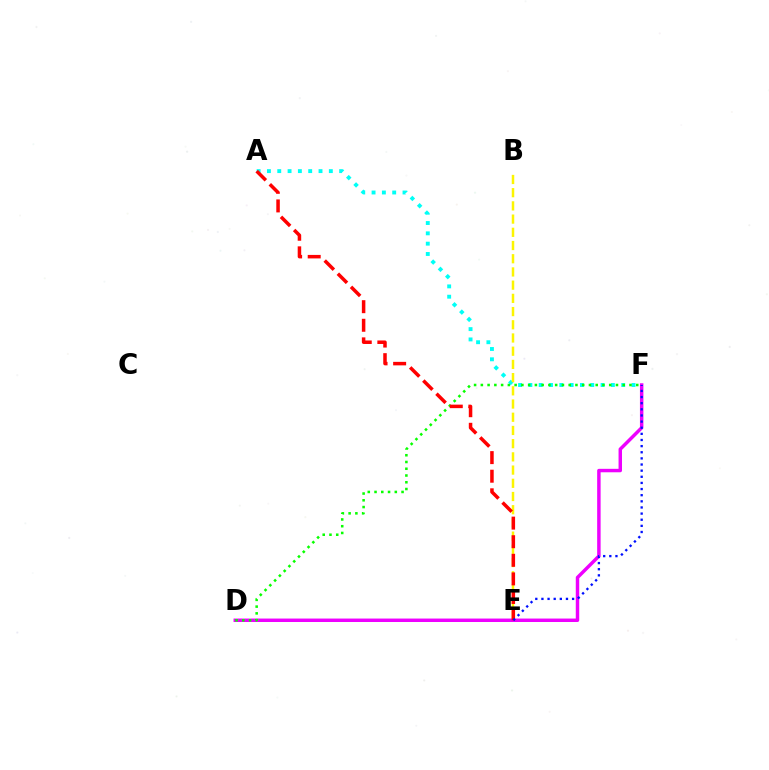{('A', 'F'): [{'color': '#00fff6', 'line_style': 'dotted', 'thickness': 2.8}], ('B', 'E'): [{'color': '#fcf500', 'line_style': 'dashed', 'thickness': 1.79}], ('D', 'F'): [{'color': '#ee00ff', 'line_style': 'solid', 'thickness': 2.49}, {'color': '#08ff00', 'line_style': 'dotted', 'thickness': 1.84}], ('A', 'E'): [{'color': '#ff0000', 'line_style': 'dashed', 'thickness': 2.53}], ('E', 'F'): [{'color': '#0010ff', 'line_style': 'dotted', 'thickness': 1.67}]}